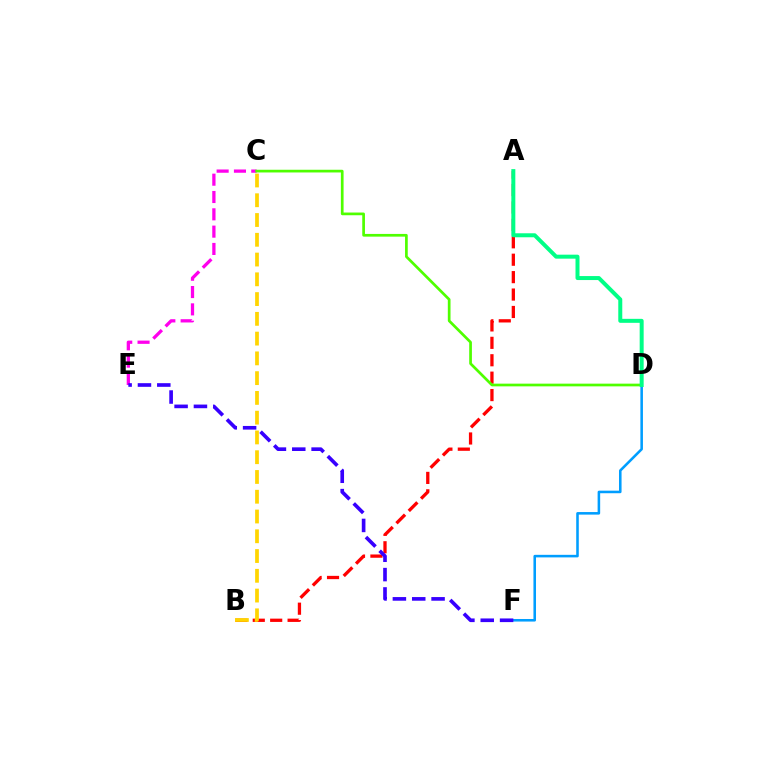{('A', 'B'): [{'color': '#ff0000', 'line_style': 'dashed', 'thickness': 2.37}], ('D', 'F'): [{'color': '#009eff', 'line_style': 'solid', 'thickness': 1.84}], ('C', 'E'): [{'color': '#ff00ed', 'line_style': 'dashed', 'thickness': 2.35}], ('C', 'D'): [{'color': '#4fff00', 'line_style': 'solid', 'thickness': 1.95}], ('A', 'D'): [{'color': '#00ff86', 'line_style': 'solid', 'thickness': 2.87}], ('B', 'C'): [{'color': '#ffd500', 'line_style': 'dashed', 'thickness': 2.69}], ('E', 'F'): [{'color': '#3700ff', 'line_style': 'dashed', 'thickness': 2.63}]}